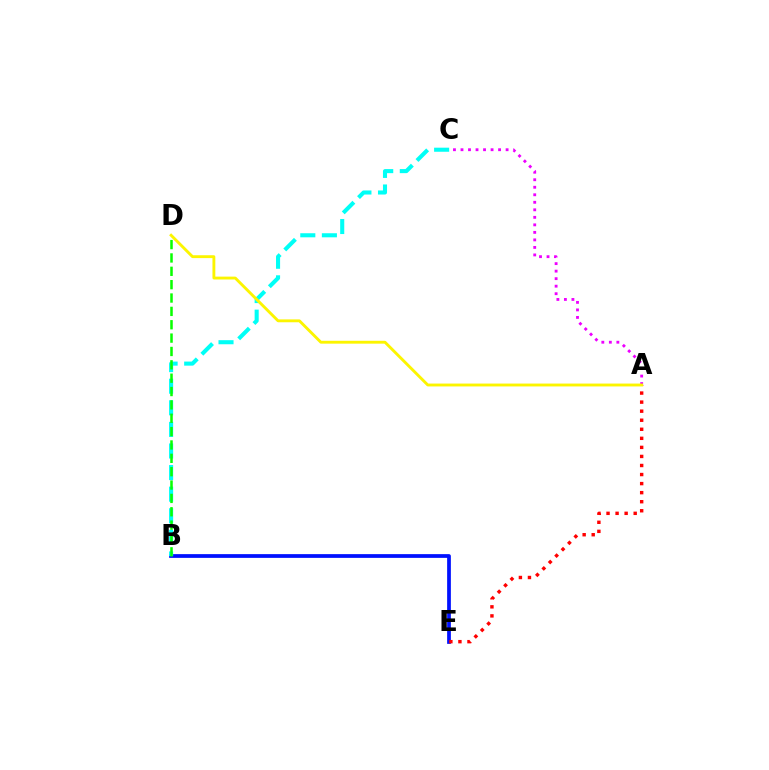{('B', 'E'): [{'color': '#0010ff', 'line_style': 'solid', 'thickness': 2.69}], ('B', 'C'): [{'color': '#00fff6', 'line_style': 'dashed', 'thickness': 2.93}], ('B', 'D'): [{'color': '#08ff00', 'line_style': 'dashed', 'thickness': 1.81}], ('A', 'E'): [{'color': '#ff0000', 'line_style': 'dotted', 'thickness': 2.46}], ('A', 'C'): [{'color': '#ee00ff', 'line_style': 'dotted', 'thickness': 2.04}], ('A', 'D'): [{'color': '#fcf500', 'line_style': 'solid', 'thickness': 2.06}]}